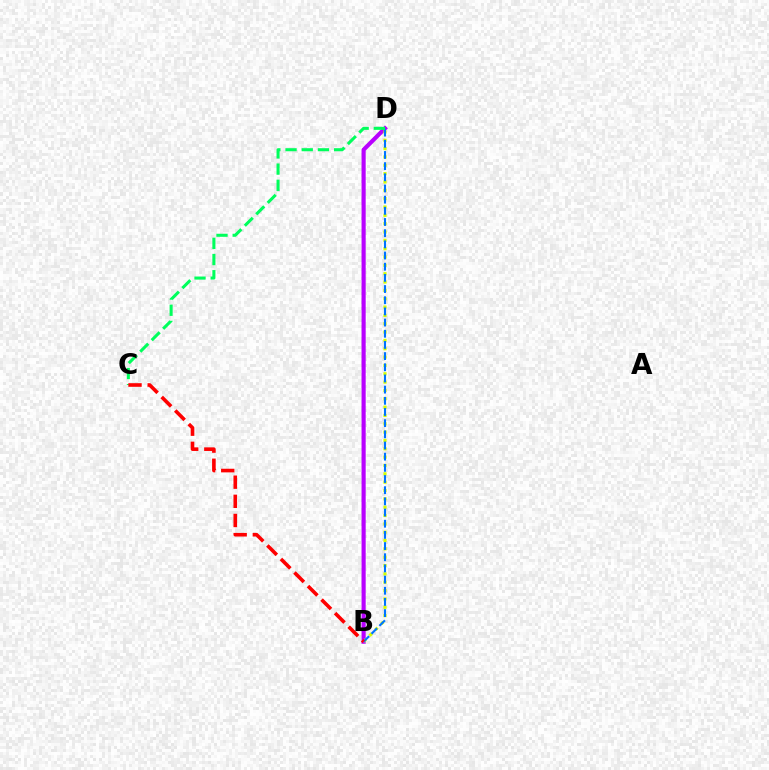{('B', 'D'): [{'color': '#b900ff', 'line_style': 'solid', 'thickness': 2.98}, {'color': '#d1ff00', 'line_style': 'dotted', 'thickness': 2.27}, {'color': '#0074ff', 'line_style': 'dashed', 'thickness': 1.52}], ('C', 'D'): [{'color': '#00ff5c', 'line_style': 'dashed', 'thickness': 2.2}], ('B', 'C'): [{'color': '#ff0000', 'line_style': 'dashed', 'thickness': 2.6}]}